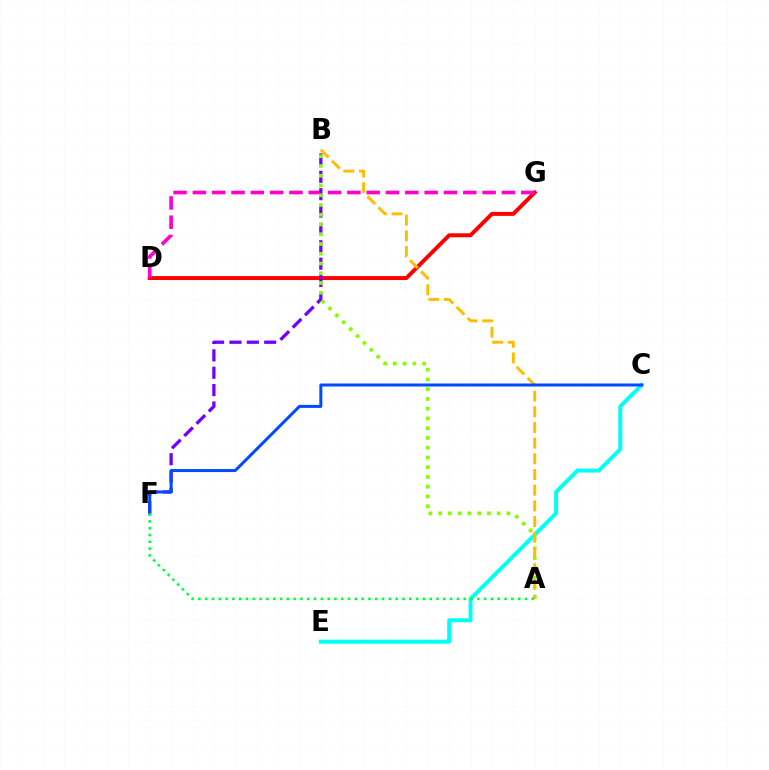{('C', 'E'): [{'color': '#00fff6', 'line_style': 'solid', 'thickness': 2.85}], ('D', 'G'): [{'color': '#ff0000', 'line_style': 'solid', 'thickness': 2.85}, {'color': '#ff00cf', 'line_style': 'dashed', 'thickness': 2.62}], ('B', 'F'): [{'color': '#7200ff', 'line_style': 'dashed', 'thickness': 2.36}], ('A', 'B'): [{'color': '#84ff00', 'line_style': 'dotted', 'thickness': 2.65}, {'color': '#ffbd00', 'line_style': 'dashed', 'thickness': 2.13}], ('C', 'F'): [{'color': '#004bff', 'line_style': 'solid', 'thickness': 2.17}], ('A', 'F'): [{'color': '#00ff39', 'line_style': 'dotted', 'thickness': 1.85}]}